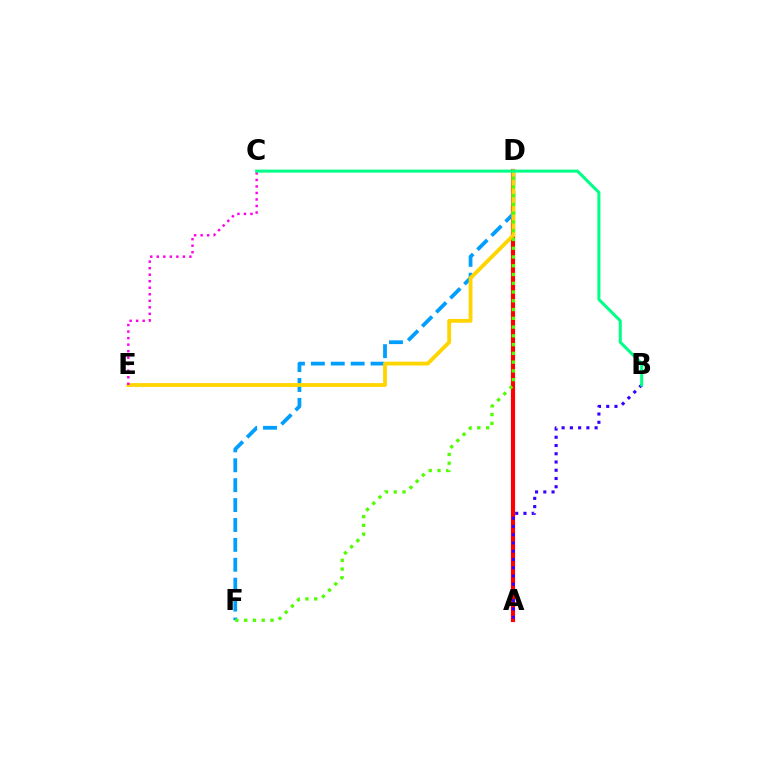{('A', 'D'): [{'color': '#ff0000', 'line_style': 'solid', 'thickness': 2.98}], ('D', 'F'): [{'color': '#009eff', 'line_style': 'dashed', 'thickness': 2.7}, {'color': '#4fff00', 'line_style': 'dotted', 'thickness': 2.38}], ('D', 'E'): [{'color': '#ffd500', 'line_style': 'solid', 'thickness': 2.75}], ('C', 'E'): [{'color': '#ff00ed', 'line_style': 'dotted', 'thickness': 1.77}], ('A', 'B'): [{'color': '#3700ff', 'line_style': 'dotted', 'thickness': 2.24}], ('B', 'C'): [{'color': '#00ff86', 'line_style': 'solid', 'thickness': 2.17}]}